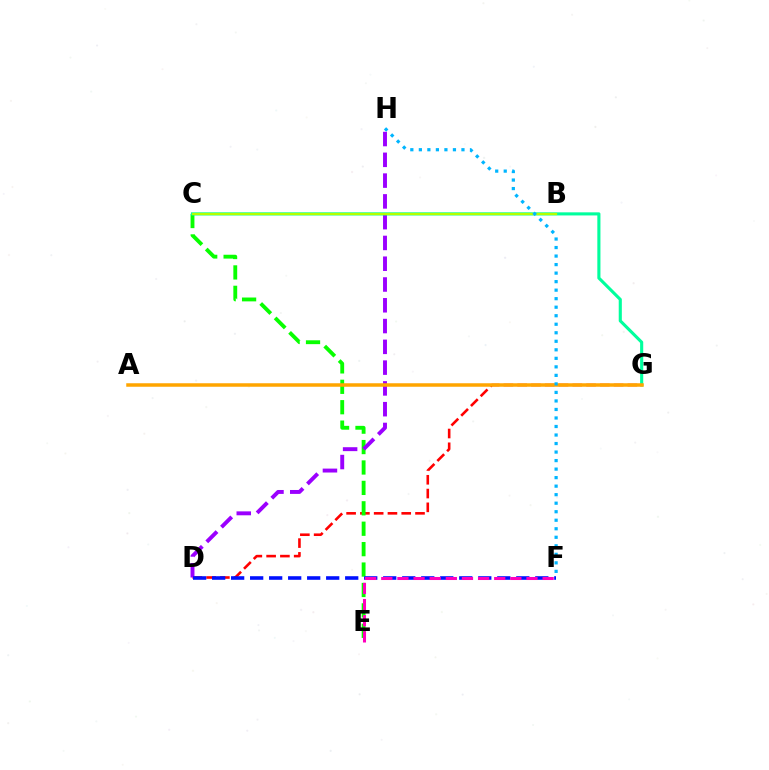{('D', 'G'): [{'color': '#ff0000', 'line_style': 'dashed', 'thickness': 1.87}], ('C', 'E'): [{'color': '#08ff00', 'line_style': 'dashed', 'thickness': 2.77}], ('D', 'H'): [{'color': '#9b00ff', 'line_style': 'dashed', 'thickness': 2.82}], ('C', 'G'): [{'color': '#00ff9d', 'line_style': 'solid', 'thickness': 2.24}], ('D', 'F'): [{'color': '#0010ff', 'line_style': 'dashed', 'thickness': 2.58}], ('B', 'C'): [{'color': '#b3ff00', 'line_style': 'solid', 'thickness': 1.63}], ('E', 'F'): [{'color': '#ff00bd', 'line_style': 'dashed', 'thickness': 2.19}], ('A', 'G'): [{'color': '#ffa500', 'line_style': 'solid', 'thickness': 2.52}], ('F', 'H'): [{'color': '#00b5ff', 'line_style': 'dotted', 'thickness': 2.32}]}